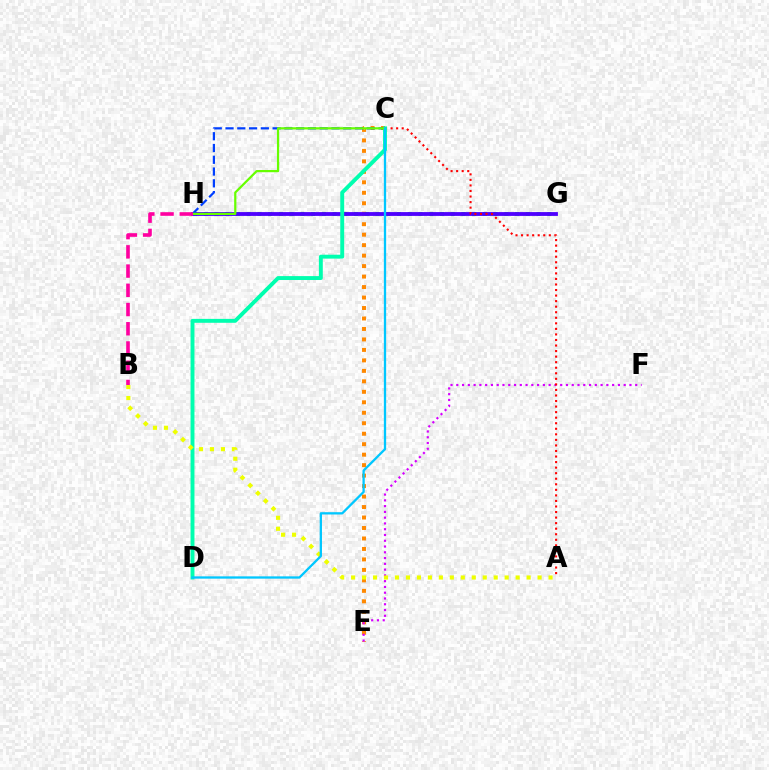{('C', 'E'): [{'color': '#ff8800', 'line_style': 'dotted', 'thickness': 2.85}], ('G', 'H'): [{'color': '#00ff27', 'line_style': 'dotted', 'thickness': 2.92}, {'color': '#4f00ff', 'line_style': 'solid', 'thickness': 2.75}], ('E', 'F'): [{'color': '#d600ff', 'line_style': 'dotted', 'thickness': 1.57}], ('A', 'C'): [{'color': '#ff0000', 'line_style': 'dotted', 'thickness': 1.51}], ('C', 'H'): [{'color': '#003fff', 'line_style': 'dashed', 'thickness': 1.6}, {'color': '#66ff00', 'line_style': 'solid', 'thickness': 1.6}], ('C', 'D'): [{'color': '#00ffaf', 'line_style': 'solid', 'thickness': 2.81}, {'color': '#00c7ff', 'line_style': 'solid', 'thickness': 1.65}], ('A', 'B'): [{'color': '#eeff00', 'line_style': 'dotted', 'thickness': 2.98}], ('B', 'H'): [{'color': '#ff00a0', 'line_style': 'dashed', 'thickness': 2.61}]}